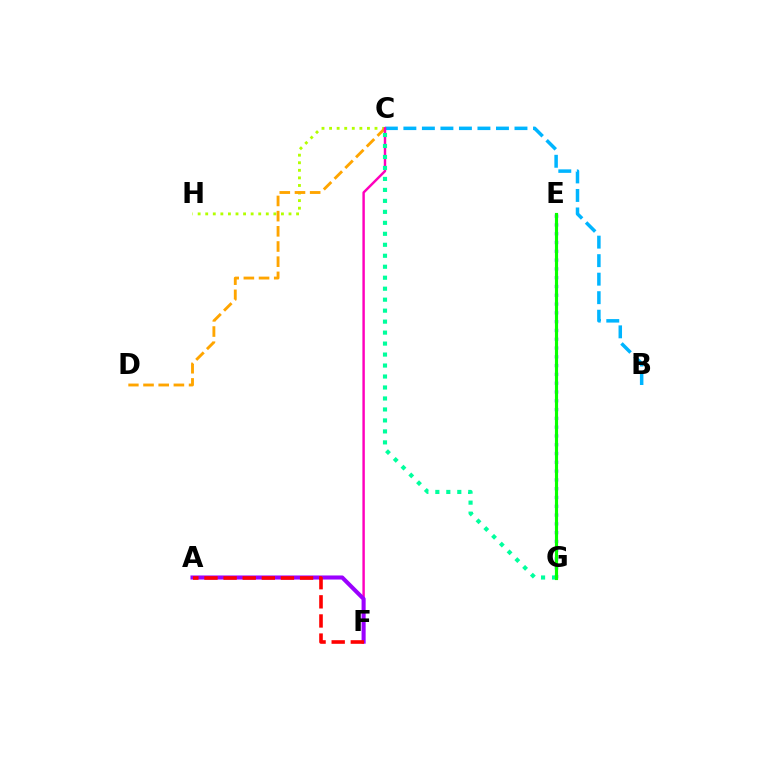{('C', 'H'): [{'color': '#b3ff00', 'line_style': 'dotted', 'thickness': 2.06}], ('E', 'G'): [{'color': '#0010ff', 'line_style': 'dotted', 'thickness': 2.39}, {'color': '#08ff00', 'line_style': 'solid', 'thickness': 2.27}], ('C', 'D'): [{'color': '#ffa500', 'line_style': 'dashed', 'thickness': 2.06}], ('B', 'C'): [{'color': '#00b5ff', 'line_style': 'dashed', 'thickness': 2.52}], ('C', 'F'): [{'color': '#ff00bd', 'line_style': 'solid', 'thickness': 1.76}], ('A', 'F'): [{'color': '#9b00ff', 'line_style': 'solid', 'thickness': 2.93}, {'color': '#ff0000', 'line_style': 'dashed', 'thickness': 2.6}], ('C', 'G'): [{'color': '#00ff9d', 'line_style': 'dotted', 'thickness': 2.98}]}